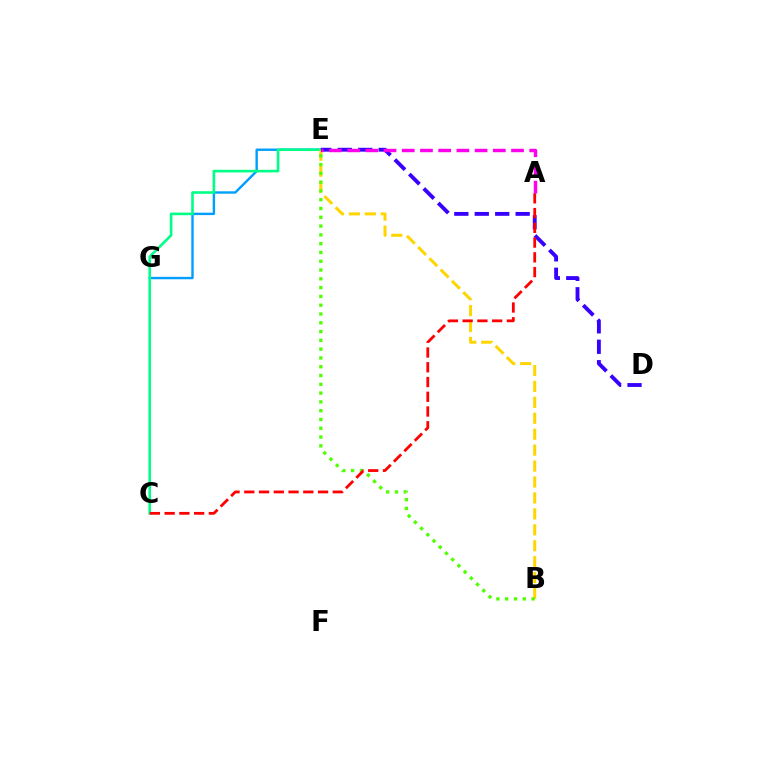{('E', 'G'): [{'color': '#009eff', 'line_style': 'solid', 'thickness': 1.73}], ('C', 'E'): [{'color': '#00ff86', 'line_style': 'solid', 'thickness': 1.88}], ('B', 'E'): [{'color': '#ffd500', 'line_style': 'dashed', 'thickness': 2.16}, {'color': '#4fff00', 'line_style': 'dotted', 'thickness': 2.39}], ('D', 'E'): [{'color': '#3700ff', 'line_style': 'dashed', 'thickness': 2.78}], ('A', 'C'): [{'color': '#ff0000', 'line_style': 'dashed', 'thickness': 2.0}], ('A', 'E'): [{'color': '#ff00ed', 'line_style': 'dashed', 'thickness': 2.47}]}